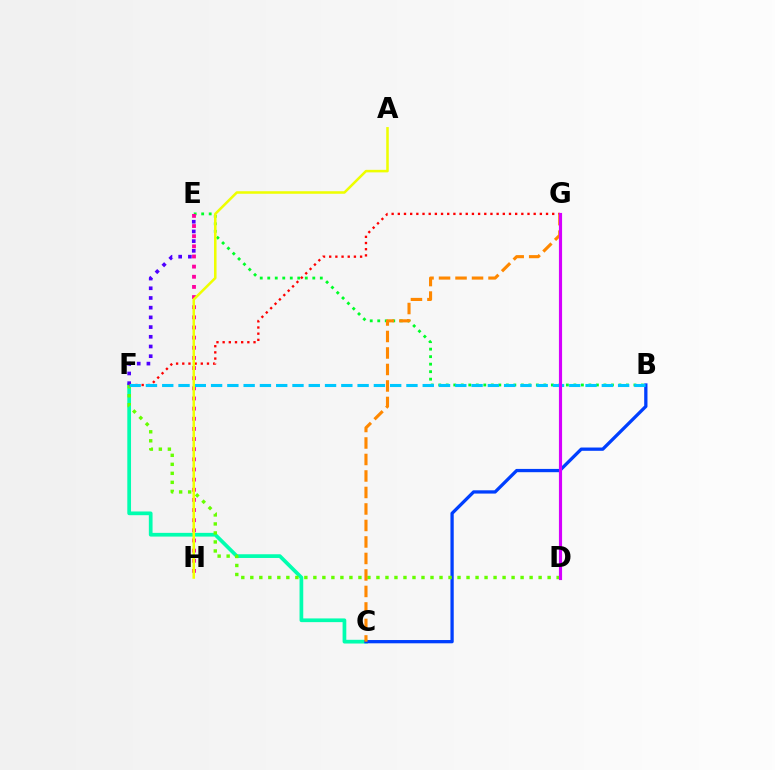{('C', 'F'): [{'color': '#00ffaf', 'line_style': 'solid', 'thickness': 2.67}], ('B', 'C'): [{'color': '#003fff', 'line_style': 'solid', 'thickness': 2.36}], ('E', 'F'): [{'color': '#4f00ff', 'line_style': 'dotted', 'thickness': 2.64}], ('B', 'E'): [{'color': '#00ff27', 'line_style': 'dotted', 'thickness': 2.04}], ('E', 'H'): [{'color': '#ff00a0', 'line_style': 'dotted', 'thickness': 2.76}], ('D', 'F'): [{'color': '#66ff00', 'line_style': 'dotted', 'thickness': 2.45}], ('F', 'G'): [{'color': '#ff0000', 'line_style': 'dotted', 'thickness': 1.68}], ('C', 'G'): [{'color': '#ff8800', 'line_style': 'dashed', 'thickness': 2.24}], ('B', 'F'): [{'color': '#00c7ff', 'line_style': 'dashed', 'thickness': 2.21}], ('D', 'G'): [{'color': '#d600ff', 'line_style': 'solid', 'thickness': 2.27}], ('A', 'H'): [{'color': '#eeff00', 'line_style': 'solid', 'thickness': 1.82}]}